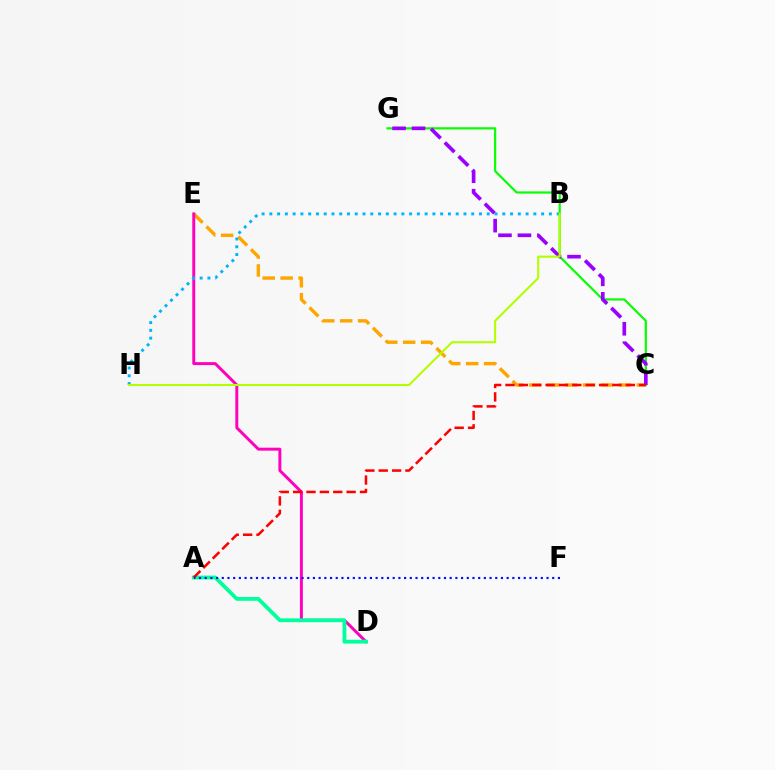{('C', 'E'): [{'color': '#ffa500', 'line_style': 'dashed', 'thickness': 2.44}], ('D', 'E'): [{'color': '#ff00bd', 'line_style': 'solid', 'thickness': 2.12}], ('A', 'D'): [{'color': '#00ff9d', 'line_style': 'solid', 'thickness': 2.73}], ('B', 'H'): [{'color': '#00b5ff', 'line_style': 'dotted', 'thickness': 2.11}, {'color': '#b3ff00', 'line_style': 'solid', 'thickness': 1.5}], ('C', 'G'): [{'color': '#08ff00', 'line_style': 'solid', 'thickness': 1.59}, {'color': '#9b00ff', 'line_style': 'dashed', 'thickness': 2.64}], ('A', 'C'): [{'color': '#ff0000', 'line_style': 'dashed', 'thickness': 1.82}], ('A', 'F'): [{'color': '#0010ff', 'line_style': 'dotted', 'thickness': 1.55}]}